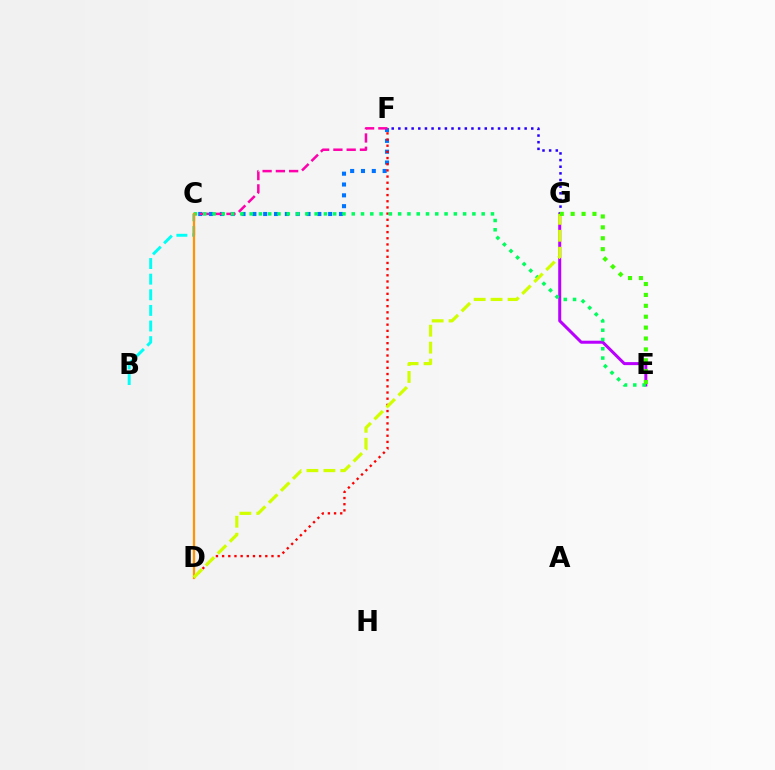{('E', 'G'): [{'color': '#b900ff', 'line_style': 'solid', 'thickness': 2.17}, {'color': '#3dff00', 'line_style': 'dotted', 'thickness': 2.96}], ('B', 'C'): [{'color': '#00fff6', 'line_style': 'dashed', 'thickness': 2.12}], ('C', 'F'): [{'color': '#0074ff', 'line_style': 'dotted', 'thickness': 2.94}, {'color': '#ff00ac', 'line_style': 'dashed', 'thickness': 1.8}], ('F', 'G'): [{'color': '#2500ff', 'line_style': 'dotted', 'thickness': 1.81}], ('D', 'F'): [{'color': '#ff0000', 'line_style': 'dotted', 'thickness': 1.68}], ('C', 'E'): [{'color': '#00ff5c', 'line_style': 'dotted', 'thickness': 2.52}], ('C', 'D'): [{'color': '#ff9400', 'line_style': 'solid', 'thickness': 1.61}], ('D', 'G'): [{'color': '#d1ff00', 'line_style': 'dashed', 'thickness': 2.3}]}